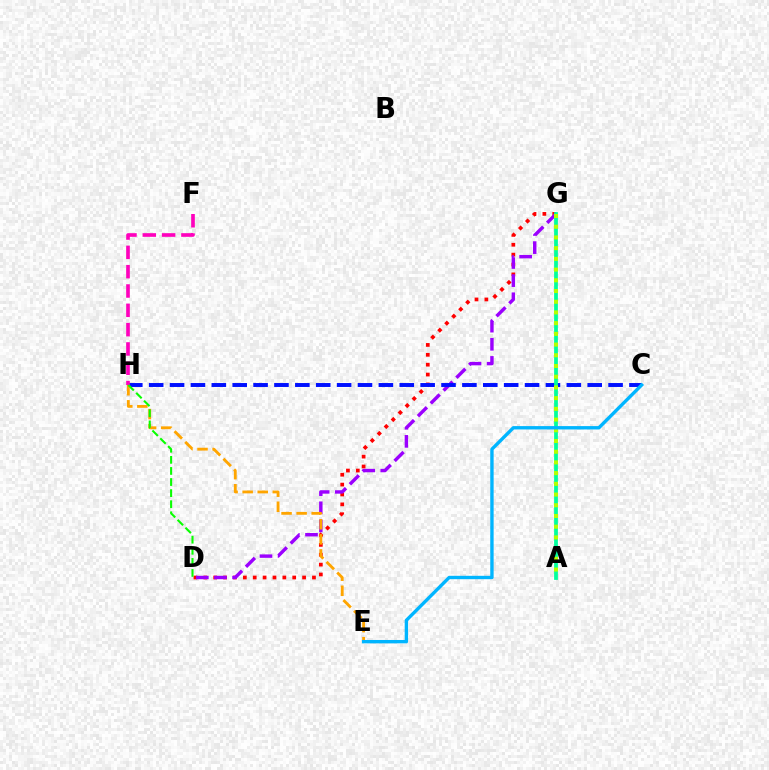{('D', 'G'): [{'color': '#ff0000', 'line_style': 'dotted', 'thickness': 2.68}, {'color': '#9b00ff', 'line_style': 'dashed', 'thickness': 2.46}], ('C', 'H'): [{'color': '#0010ff', 'line_style': 'dashed', 'thickness': 2.84}], ('A', 'G'): [{'color': '#00ff9d', 'line_style': 'solid', 'thickness': 2.71}, {'color': '#b3ff00', 'line_style': 'dotted', 'thickness': 2.91}], ('F', 'H'): [{'color': '#ff00bd', 'line_style': 'dashed', 'thickness': 2.62}], ('E', 'H'): [{'color': '#ffa500', 'line_style': 'dashed', 'thickness': 2.05}], ('D', 'H'): [{'color': '#08ff00', 'line_style': 'dashed', 'thickness': 1.51}], ('C', 'E'): [{'color': '#00b5ff', 'line_style': 'solid', 'thickness': 2.43}]}